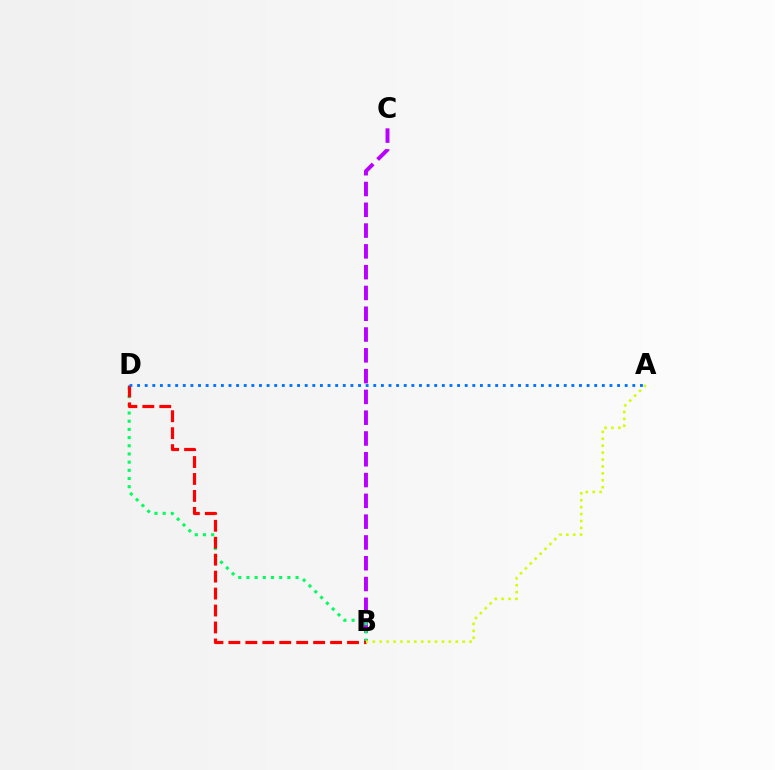{('B', 'C'): [{'color': '#b900ff', 'line_style': 'dashed', 'thickness': 2.82}], ('B', 'D'): [{'color': '#00ff5c', 'line_style': 'dotted', 'thickness': 2.22}, {'color': '#ff0000', 'line_style': 'dashed', 'thickness': 2.3}], ('A', 'B'): [{'color': '#d1ff00', 'line_style': 'dotted', 'thickness': 1.88}], ('A', 'D'): [{'color': '#0074ff', 'line_style': 'dotted', 'thickness': 2.07}]}